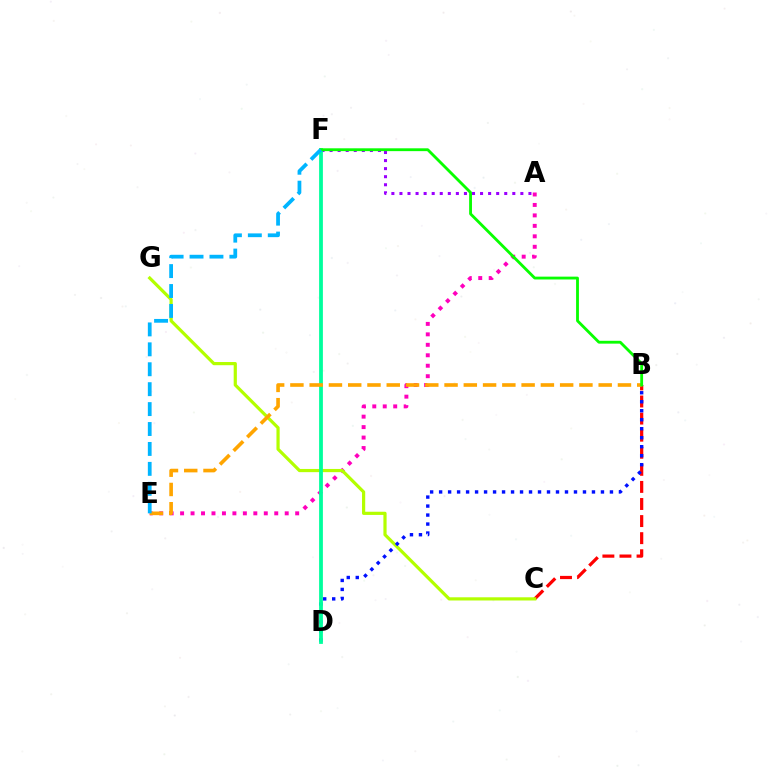{('B', 'C'): [{'color': '#ff0000', 'line_style': 'dashed', 'thickness': 2.32}], ('A', 'E'): [{'color': '#ff00bd', 'line_style': 'dotted', 'thickness': 2.84}], ('C', 'G'): [{'color': '#b3ff00', 'line_style': 'solid', 'thickness': 2.3}], ('A', 'F'): [{'color': '#9b00ff', 'line_style': 'dotted', 'thickness': 2.19}], ('B', 'D'): [{'color': '#0010ff', 'line_style': 'dotted', 'thickness': 2.44}], ('D', 'F'): [{'color': '#00ff9d', 'line_style': 'solid', 'thickness': 2.73}], ('B', 'E'): [{'color': '#ffa500', 'line_style': 'dashed', 'thickness': 2.62}], ('B', 'F'): [{'color': '#08ff00', 'line_style': 'solid', 'thickness': 2.04}], ('E', 'F'): [{'color': '#00b5ff', 'line_style': 'dashed', 'thickness': 2.71}]}